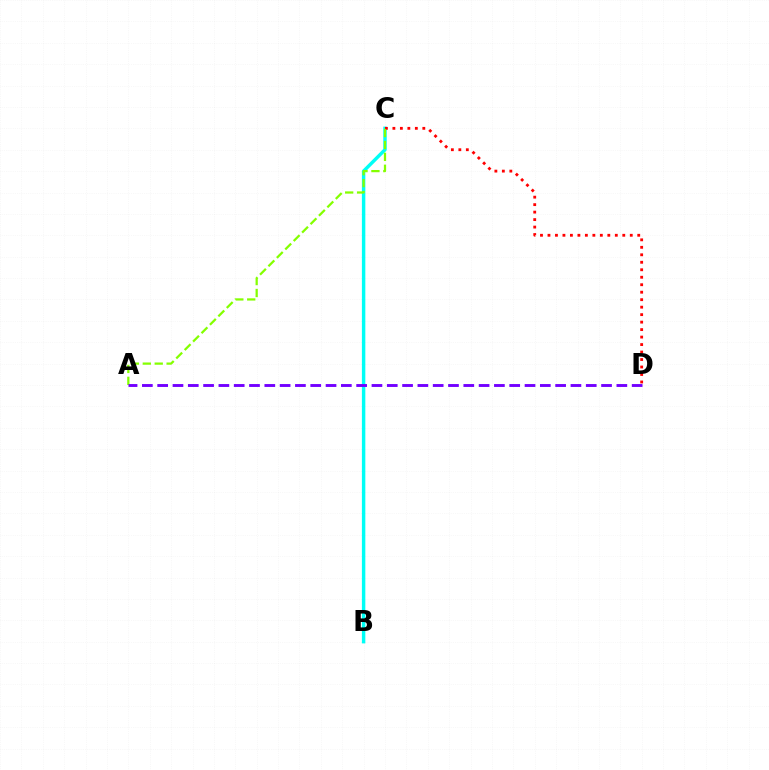{('B', 'C'): [{'color': '#00fff6', 'line_style': 'solid', 'thickness': 2.48}], ('C', 'D'): [{'color': '#ff0000', 'line_style': 'dotted', 'thickness': 2.03}], ('A', 'C'): [{'color': '#84ff00', 'line_style': 'dashed', 'thickness': 1.62}], ('A', 'D'): [{'color': '#7200ff', 'line_style': 'dashed', 'thickness': 2.08}]}